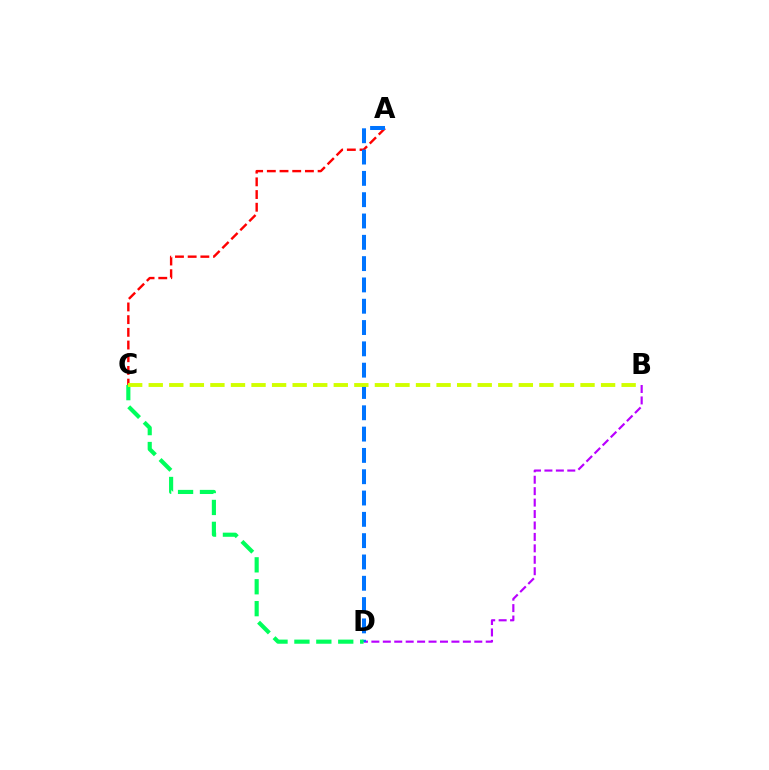{('A', 'C'): [{'color': '#ff0000', 'line_style': 'dashed', 'thickness': 1.72}], ('B', 'D'): [{'color': '#b900ff', 'line_style': 'dashed', 'thickness': 1.55}], ('A', 'D'): [{'color': '#0074ff', 'line_style': 'dashed', 'thickness': 2.9}], ('C', 'D'): [{'color': '#00ff5c', 'line_style': 'dashed', 'thickness': 2.98}], ('B', 'C'): [{'color': '#d1ff00', 'line_style': 'dashed', 'thickness': 2.79}]}